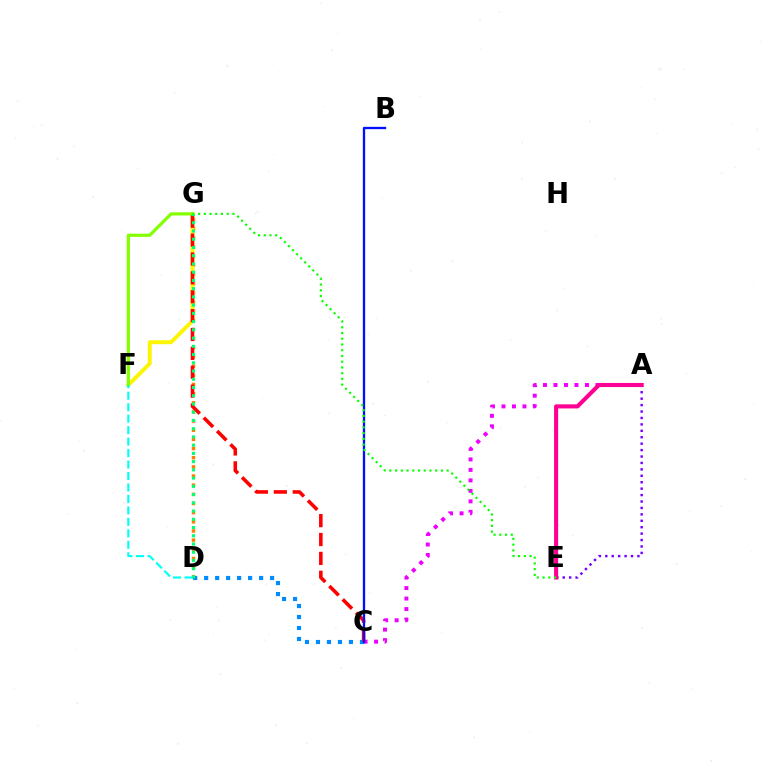{('D', 'G'): [{'color': '#ff7c00', 'line_style': 'dotted', 'thickness': 2.49}, {'color': '#00ff74', 'line_style': 'dotted', 'thickness': 2.24}], ('F', 'G'): [{'color': '#fcf500', 'line_style': 'solid', 'thickness': 2.82}, {'color': '#84ff00', 'line_style': 'solid', 'thickness': 2.3}], ('A', 'C'): [{'color': '#ee00ff', 'line_style': 'dotted', 'thickness': 2.85}], ('A', 'E'): [{'color': '#7200ff', 'line_style': 'dotted', 'thickness': 1.75}, {'color': '#ff0094', 'line_style': 'solid', 'thickness': 2.95}], ('C', 'D'): [{'color': '#008cff', 'line_style': 'dotted', 'thickness': 2.99}], ('C', 'G'): [{'color': '#ff0000', 'line_style': 'dashed', 'thickness': 2.56}], ('B', 'C'): [{'color': '#0010ff', 'line_style': 'solid', 'thickness': 1.67}], ('E', 'G'): [{'color': '#08ff00', 'line_style': 'dotted', 'thickness': 1.56}], ('D', 'F'): [{'color': '#00fff6', 'line_style': 'dashed', 'thickness': 1.56}]}